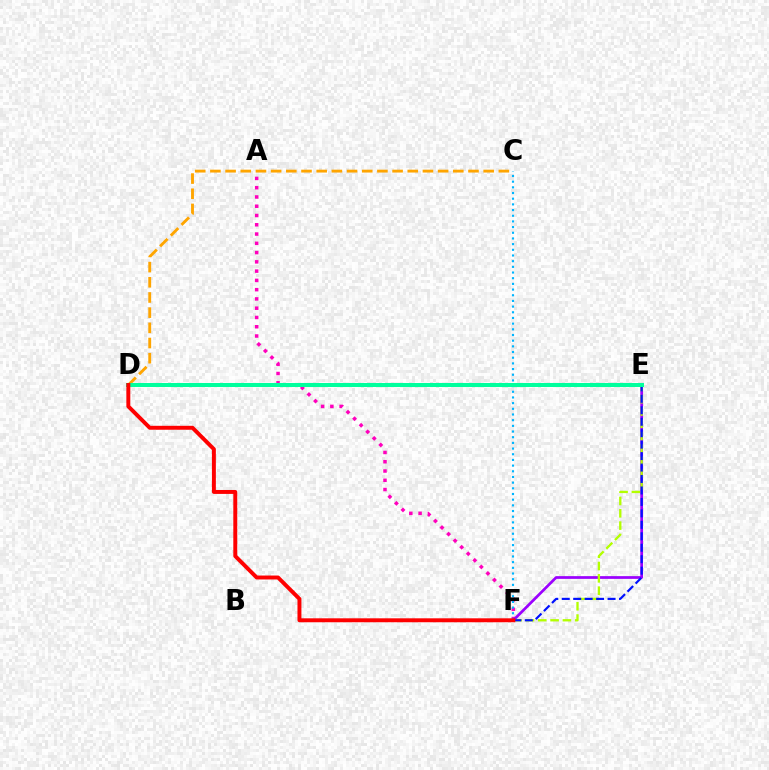{('A', 'F'): [{'color': '#ff00bd', 'line_style': 'dotted', 'thickness': 2.52}], ('C', 'D'): [{'color': '#ffa500', 'line_style': 'dashed', 'thickness': 2.06}], ('C', 'F'): [{'color': '#00b5ff', 'line_style': 'dotted', 'thickness': 1.54}], ('D', 'E'): [{'color': '#08ff00', 'line_style': 'dotted', 'thickness': 1.53}, {'color': '#00ff9d', 'line_style': 'solid', 'thickness': 2.9}], ('E', 'F'): [{'color': '#9b00ff', 'line_style': 'solid', 'thickness': 1.96}, {'color': '#b3ff00', 'line_style': 'dashed', 'thickness': 1.67}, {'color': '#0010ff', 'line_style': 'dashed', 'thickness': 1.56}], ('D', 'F'): [{'color': '#ff0000', 'line_style': 'solid', 'thickness': 2.83}]}